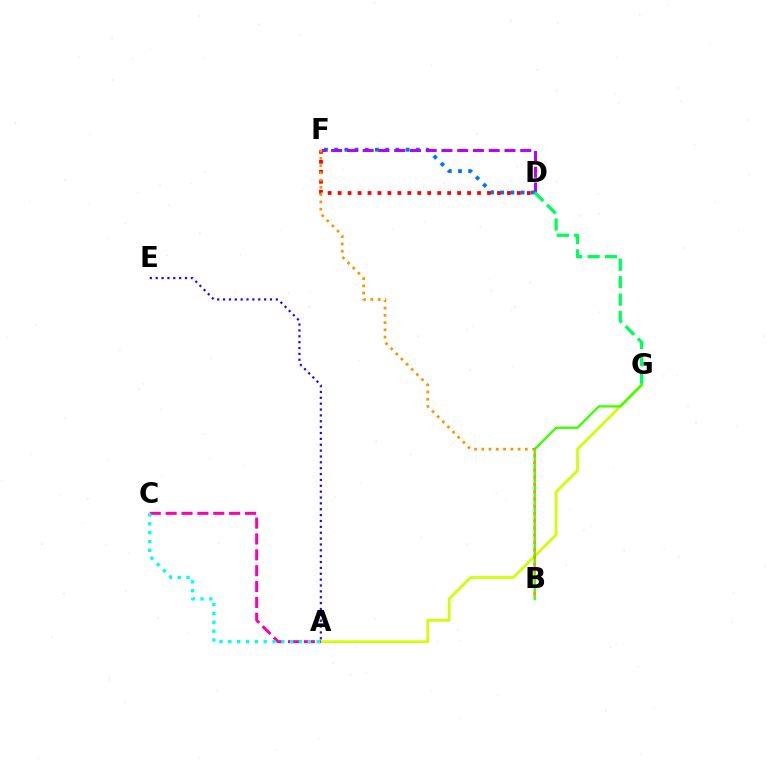{('A', 'G'): [{'color': '#d1ff00', 'line_style': 'solid', 'thickness': 1.97}], ('D', 'F'): [{'color': '#0074ff', 'line_style': 'dotted', 'thickness': 2.77}, {'color': '#ff0000', 'line_style': 'dotted', 'thickness': 2.71}, {'color': '#b900ff', 'line_style': 'dashed', 'thickness': 2.14}], ('B', 'G'): [{'color': '#3dff00', 'line_style': 'solid', 'thickness': 1.68}], ('A', 'C'): [{'color': '#ff00ac', 'line_style': 'dashed', 'thickness': 2.16}, {'color': '#00fff6', 'line_style': 'dotted', 'thickness': 2.4}], ('B', 'F'): [{'color': '#ff9400', 'line_style': 'dotted', 'thickness': 1.97}], ('A', 'E'): [{'color': '#2500ff', 'line_style': 'dotted', 'thickness': 1.59}], ('D', 'G'): [{'color': '#00ff5c', 'line_style': 'dashed', 'thickness': 2.36}]}